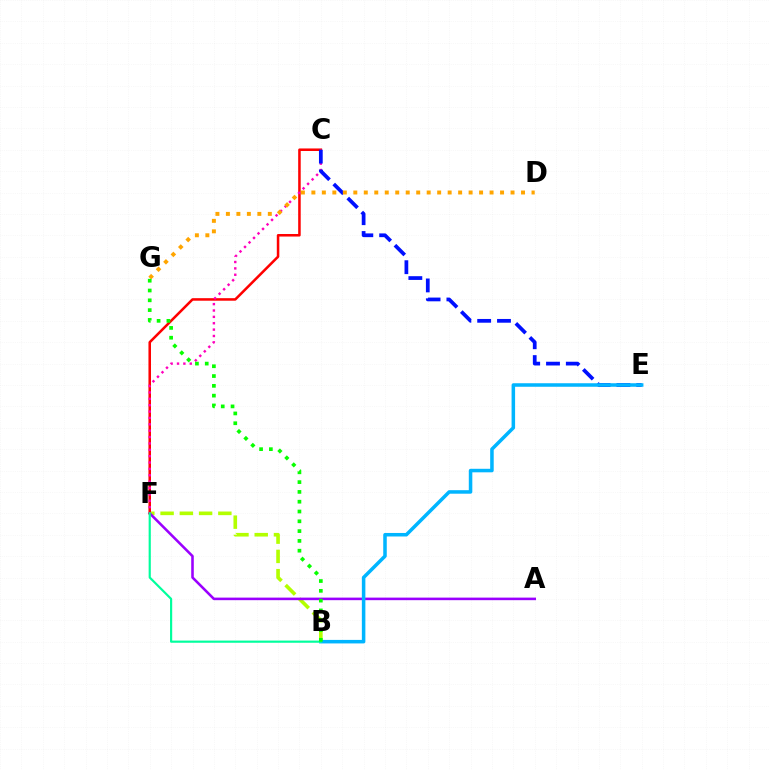{('B', 'F'): [{'color': '#b3ff00', 'line_style': 'dashed', 'thickness': 2.62}, {'color': '#00ff9d', 'line_style': 'solid', 'thickness': 1.56}], ('A', 'F'): [{'color': '#9b00ff', 'line_style': 'solid', 'thickness': 1.85}], ('C', 'F'): [{'color': '#ff0000', 'line_style': 'solid', 'thickness': 1.83}, {'color': '#ff00bd', 'line_style': 'dotted', 'thickness': 1.73}], ('C', 'E'): [{'color': '#0010ff', 'line_style': 'dashed', 'thickness': 2.69}], ('B', 'E'): [{'color': '#00b5ff', 'line_style': 'solid', 'thickness': 2.54}], ('D', 'G'): [{'color': '#ffa500', 'line_style': 'dotted', 'thickness': 2.85}], ('B', 'G'): [{'color': '#08ff00', 'line_style': 'dotted', 'thickness': 2.66}]}